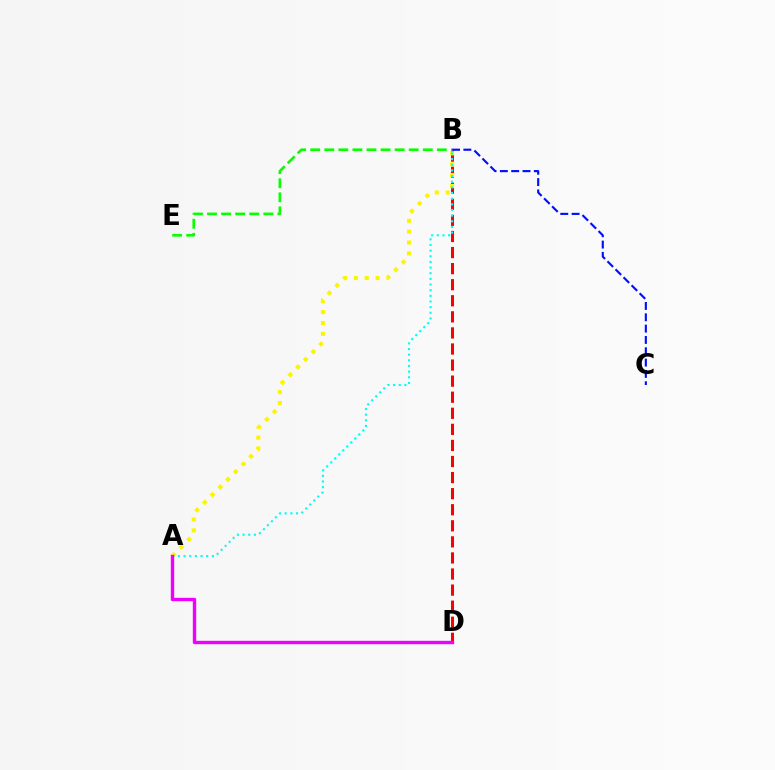{('B', 'D'): [{'color': '#ff0000', 'line_style': 'dashed', 'thickness': 2.18}], ('A', 'B'): [{'color': '#fcf500', 'line_style': 'dotted', 'thickness': 2.96}, {'color': '#00fff6', 'line_style': 'dotted', 'thickness': 1.54}], ('A', 'D'): [{'color': '#ee00ff', 'line_style': 'solid', 'thickness': 2.43}], ('B', 'C'): [{'color': '#0010ff', 'line_style': 'dashed', 'thickness': 1.54}], ('B', 'E'): [{'color': '#08ff00', 'line_style': 'dashed', 'thickness': 1.91}]}